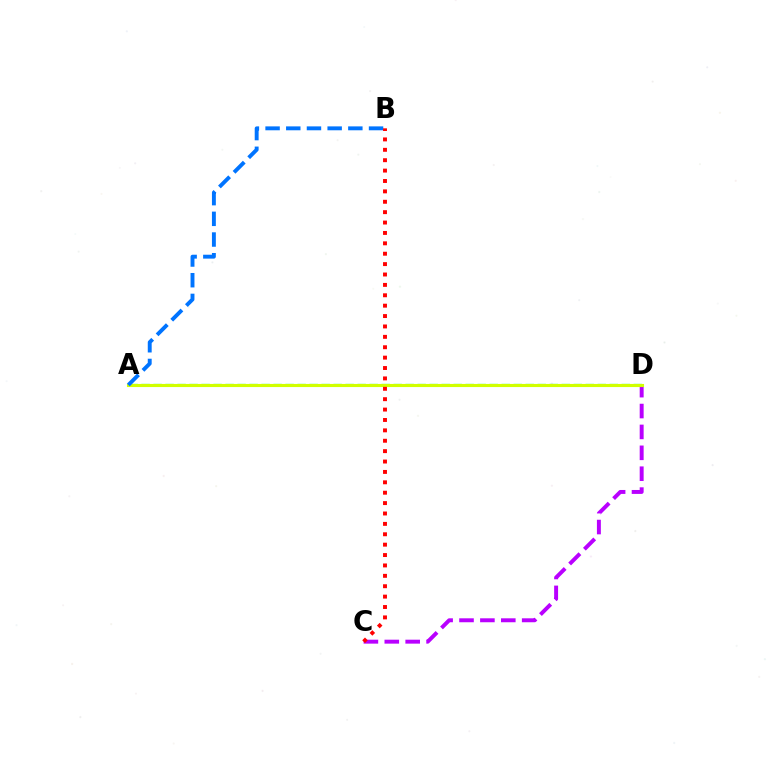{('A', 'D'): [{'color': '#00ff5c', 'line_style': 'dashed', 'thickness': 1.63}, {'color': '#d1ff00', 'line_style': 'solid', 'thickness': 2.24}], ('C', 'D'): [{'color': '#b900ff', 'line_style': 'dashed', 'thickness': 2.84}], ('A', 'B'): [{'color': '#0074ff', 'line_style': 'dashed', 'thickness': 2.81}], ('B', 'C'): [{'color': '#ff0000', 'line_style': 'dotted', 'thickness': 2.82}]}